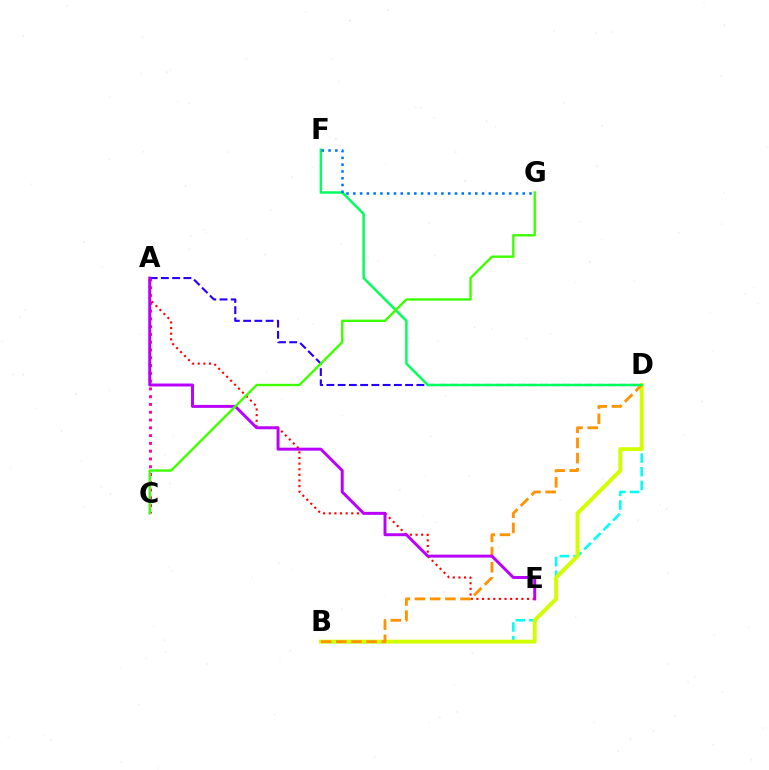{('A', 'C'): [{'color': '#ff00ac', 'line_style': 'dotted', 'thickness': 2.11}], ('B', 'D'): [{'color': '#00fff6', 'line_style': 'dashed', 'thickness': 1.86}, {'color': '#d1ff00', 'line_style': 'solid', 'thickness': 2.8}, {'color': '#ff9400', 'line_style': 'dashed', 'thickness': 2.06}], ('A', 'E'): [{'color': '#ff0000', 'line_style': 'dotted', 'thickness': 1.53}, {'color': '#b900ff', 'line_style': 'solid', 'thickness': 2.13}], ('A', 'D'): [{'color': '#2500ff', 'line_style': 'dashed', 'thickness': 1.53}], ('D', 'F'): [{'color': '#00ff5c', 'line_style': 'solid', 'thickness': 1.77}], ('F', 'G'): [{'color': '#0074ff', 'line_style': 'dotted', 'thickness': 1.84}], ('C', 'G'): [{'color': '#3dff00', 'line_style': 'solid', 'thickness': 1.72}]}